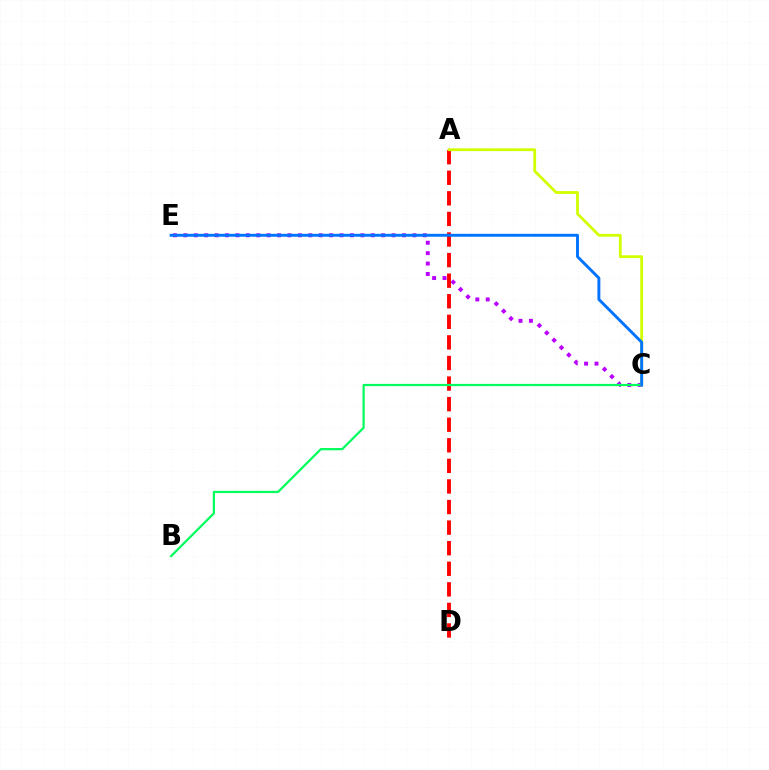{('C', 'E'): [{'color': '#b900ff', 'line_style': 'dotted', 'thickness': 2.83}, {'color': '#0074ff', 'line_style': 'solid', 'thickness': 2.1}], ('A', 'D'): [{'color': '#ff0000', 'line_style': 'dashed', 'thickness': 2.8}], ('B', 'C'): [{'color': '#00ff5c', 'line_style': 'solid', 'thickness': 1.6}], ('A', 'C'): [{'color': '#d1ff00', 'line_style': 'solid', 'thickness': 2.01}]}